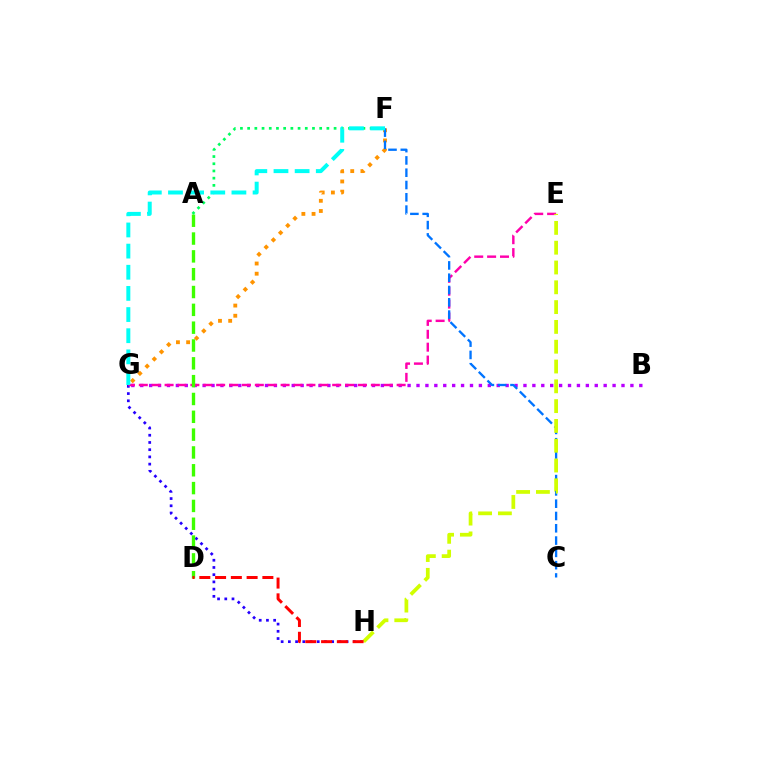{('G', 'H'): [{'color': '#2500ff', 'line_style': 'dotted', 'thickness': 1.96}], ('B', 'G'): [{'color': '#b900ff', 'line_style': 'dotted', 'thickness': 2.42}], ('E', 'G'): [{'color': '#ff00ac', 'line_style': 'dashed', 'thickness': 1.75}], ('A', 'D'): [{'color': '#3dff00', 'line_style': 'dashed', 'thickness': 2.42}], ('F', 'G'): [{'color': '#ff9400', 'line_style': 'dotted', 'thickness': 2.77}, {'color': '#00fff6', 'line_style': 'dashed', 'thickness': 2.87}], ('C', 'F'): [{'color': '#0074ff', 'line_style': 'dashed', 'thickness': 1.67}], ('A', 'F'): [{'color': '#00ff5c', 'line_style': 'dotted', 'thickness': 1.96}], ('E', 'H'): [{'color': '#d1ff00', 'line_style': 'dashed', 'thickness': 2.69}], ('D', 'H'): [{'color': '#ff0000', 'line_style': 'dashed', 'thickness': 2.14}]}